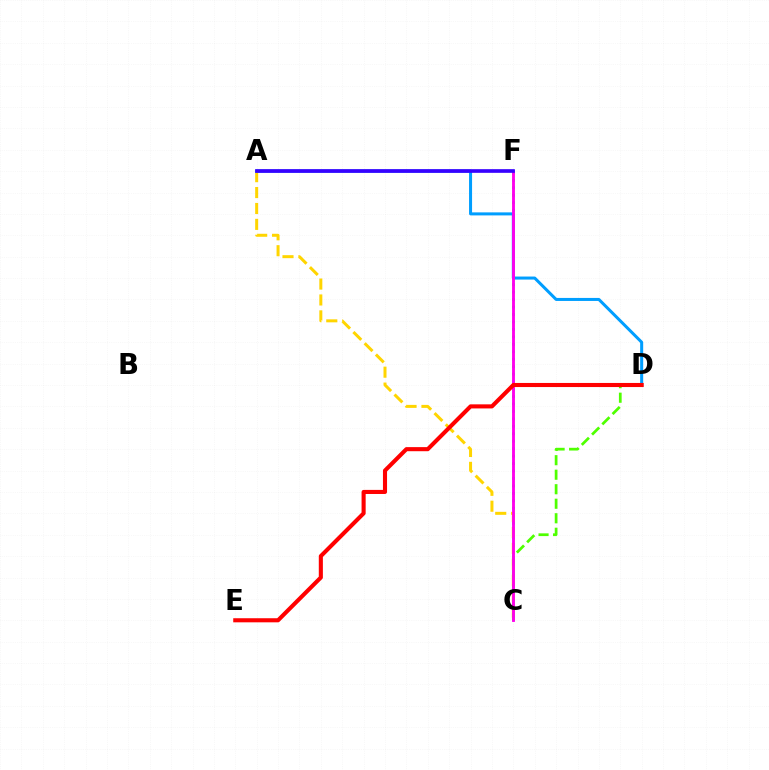{('C', 'F'): [{'color': '#00ff86', 'line_style': 'dotted', 'thickness': 2.03}, {'color': '#ff00ed', 'line_style': 'solid', 'thickness': 2.07}], ('A', 'C'): [{'color': '#ffd500', 'line_style': 'dashed', 'thickness': 2.16}], ('A', 'D'): [{'color': '#009eff', 'line_style': 'solid', 'thickness': 2.18}], ('C', 'D'): [{'color': '#4fff00', 'line_style': 'dashed', 'thickness': 1.97}], ('A', 'F'): [{'color': '#3700ff', 'line_style': 'solid', 'thickness': 2.64}], ('D', 'E'): [{'color': '#ff0000', 'line_style': 'solid', 'thickness': 2.94}]}